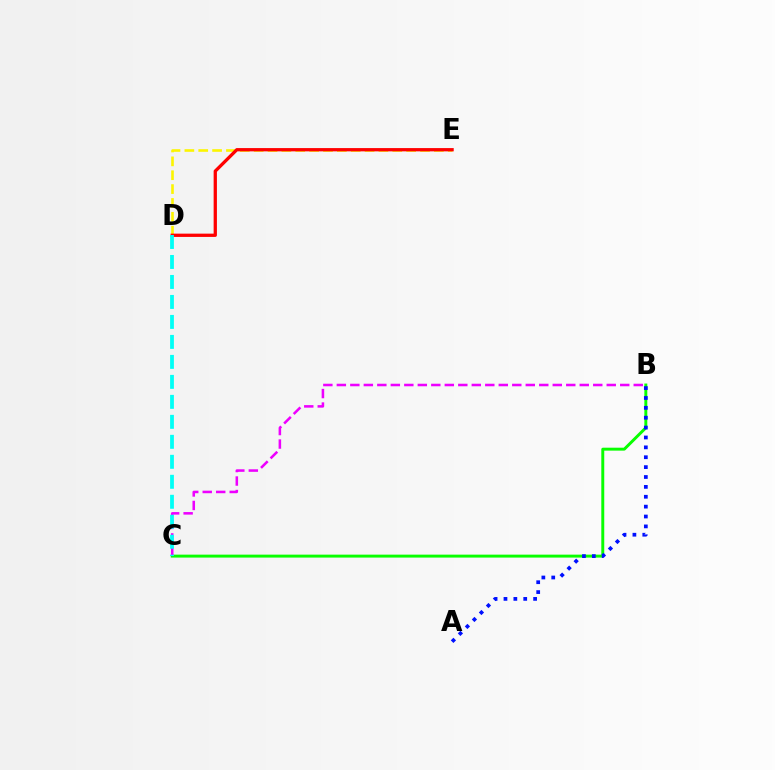{('D', 'E'): [{'color': '#fcf500', 'line_style': 'dashed', 'thickness': 1.88}, {'color': '#ff0000', 'line_style': 'solid', 'thickness': 2.36}], ('B', 'C'): [{'color': '#08ff00', 'line_style': 'solid', 'thickness': 2.12}, {'color': '#ee00ff', 'line_style': 'dashed', 'thickness': 1.83}], ('A', 'B'): [{'color': '#0010ff', 'line_style': 'dotted', 'thickness': 2.68}], ('C', 'D'): [{'color': '#00fff6', 'line_style': 'dashed', 'thickness': 2.71}]}